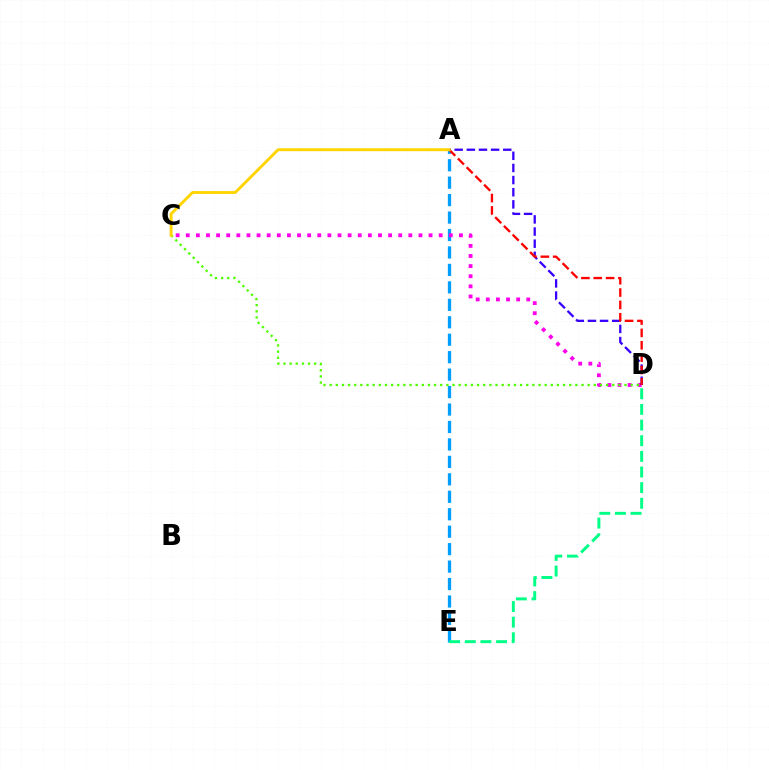{('A', 'E'): [{'color': '#009eff', 'line_style': 'dashed', 'thickness': 2.37}], ('C', 'D'): [{'color': '#ff00ed', 'line_style': 'dotted', 'thickness': 2.75}, {'color': '#4fff00', 'line_style': 'dotted', 'thickness': 1.67}], ('D', 'E'): [{'color': '#00ff86', 'line_style': 'dashed', 'thickness': 2.13}], ('A', 'D'): [{'color': '#3700ff', 'line_style': 'dashed', 'thickness': 1.65}, {'color': '#ff0000', 'line_style': 'dashed', 'thickness': 1.68}], ('A', 'C'): [{'color': '#ffd500', 'line_style': 'solid', 'thickness': 2.08}]}